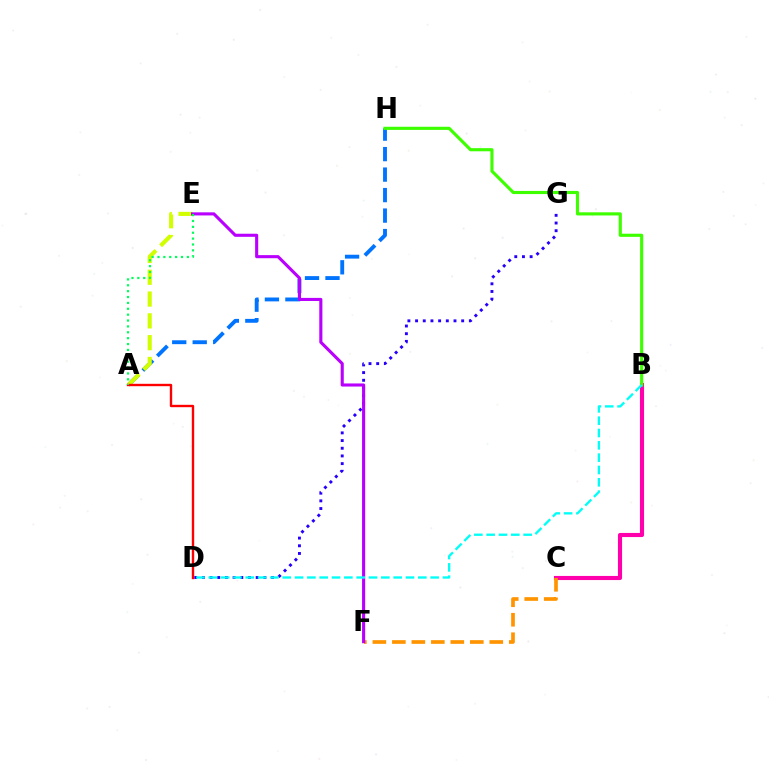{('B', 'C'): [{'color': '#ff00ac', 'line_style': 'solid', 'thickness': 2.96}], ('C', 'F'): [{'color': '#ff9400', 'line_style': 'dashed', 'thickness': 2.65}], ('A', 'H'): [{'color': '#0074ff', 'line_style': 'dashed', 'thickness': 2.78}], ('D', 'G'): [{'color': '#2500ff', 'line_style': 'dotted', 'thickness': 2.09}], ('A', 'E'): [{'color': '#d1ff00', 'line_style': 'dashed', 'thickness': 2.96}, {'color': '#00ff5c', 'line_style': 'dotted', 'thickness': 1.6}], ('E', 'F'): [{'color': '#b900ff', 'line_style': 'solid', 'thickness': 2.23}], ('B', 'H'): [{'color': '#3dff00', 'line_style': 'solid', 'thickness': 2.26}], ('A', 'D'): [{'color': '#ff0000', 'line_style': 'solid', 'thickness': 1.71}], ('B', 'D'): [{'color': '#00fff6', 'line_style': 'dashed', 'thickness': 1.67}]}